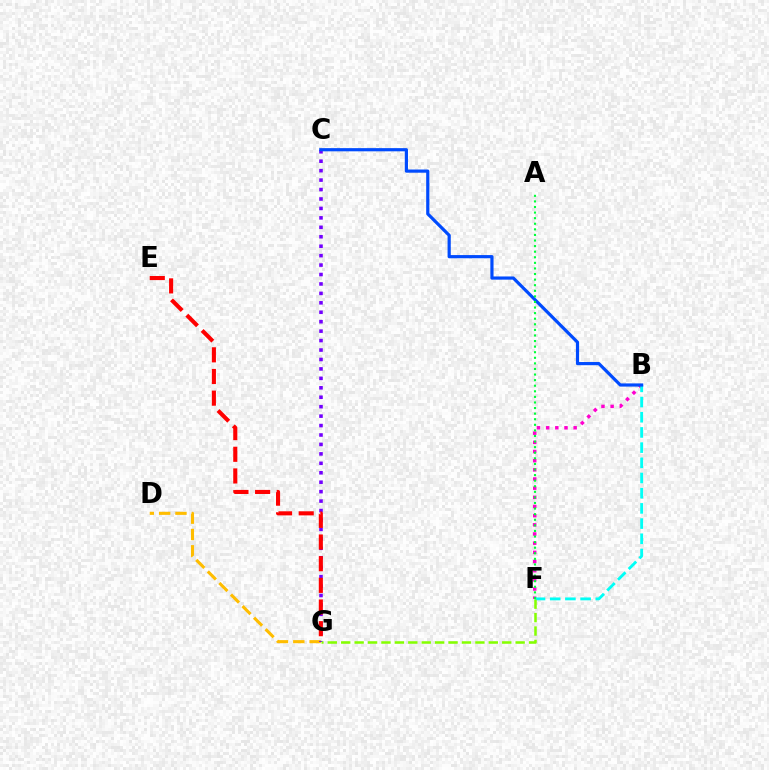{('B', 'F'): [{'color': '#ff00cf', 'line_style': 'dotted', 'thickness': 2.49}, {'color': '#00fff6', 'line_style': 'dashed', 'thickness': 2.06}], ('D', 'G'): [{'color': '#ffbd00', 'line_style': 'dashed', 'thickness': 2.22}], ('C', 'G'): [{'color': '#7200ff', 'line_style': 'dotted', 'thickness': 2.57}], ('B', 'C'): [{'color': '#004bff', 'line_style': 'solid', 'thickness': 2.29}], ('F', 'G'): [{'color': '#84ff00', 'line_style': 'dashed', 'thickness': 1.82}], ('A', 'F'): [{'color': '#00ff39', 'line_style': 'dotted', 'thickness': 1.52}], ('E', 'G'): [{'color': '#ff0000', 'line_style': 'dashed', 'thickness': 2.94}]}